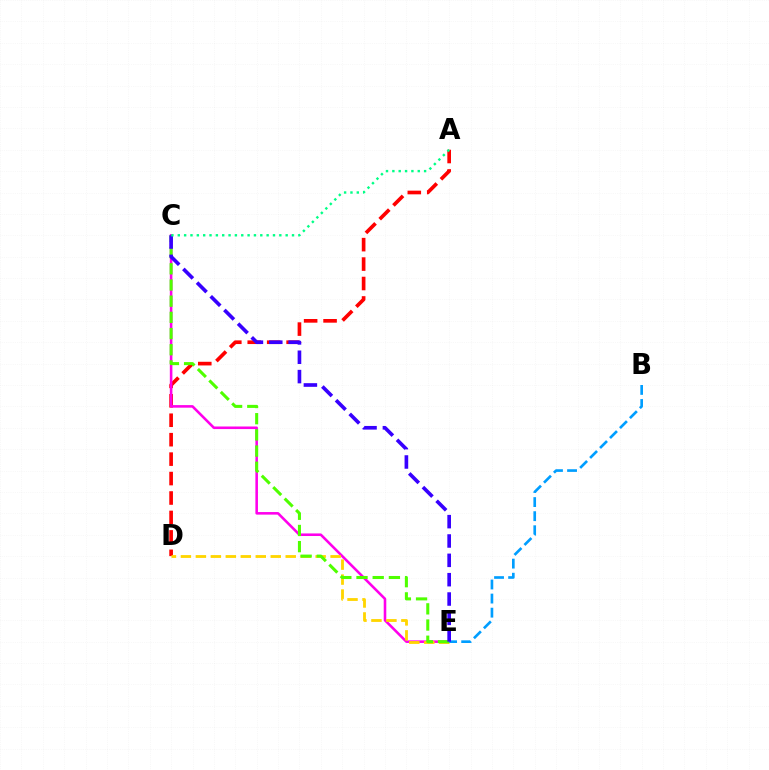{('A', 'D'): [{'color': '#ff0000', 'line_style': 'dashed', 'thickness': 2.64}], ('C', 'E'): [{'color': '#ff00ed', 'line_style': 'solid', 'thickness': 1.85}, {'color': '#4fff00', 'line_style': 'dashed', 'thickness': 2.2}, {'color': '#3700ff', 'line_style': 'dashed', 'thickness': 2.63}], ('D', 'E'): [{'color': '#ffd500', 'line_style': 'dashed', 'thickness': 2.03}], ('B', 'E'): [{'color': '#009eff', 'line_style': 'dashed', 'thickness': 1.91}], ('A', 'C'): [{'color': '#00ff86', 'line_style': 'dotted', 'thickness': 1.72}]}